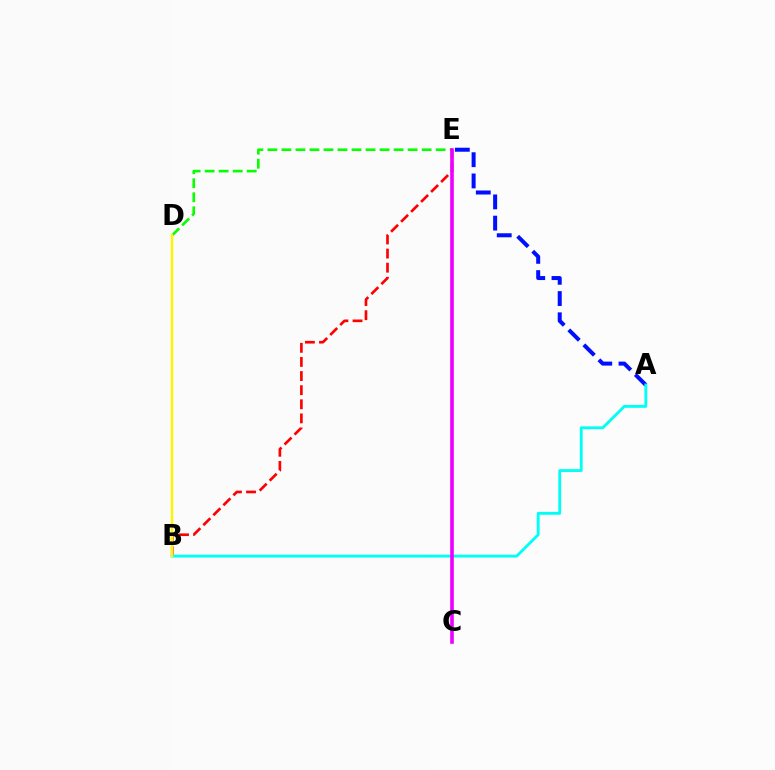{('A', 'E'): [{'color': '#0010ff', 'line_style': 'dashed', 'thickness': 2.89}], ('D', 'E'): [{'color': '#08ff00', 'line_style': 'dashed', 'thickness': 1.9}], ('B', 'E'): [{'color': '#ff0000', 'line_style': 'dashed', 'thickness': 1.92}], ('A', 'B'): [{'color': '#00fff6', 'line_style': 'solid', 'thickness': 2.06}], ('C', 'E'): [{'color': '#ee00ff', 'line_style': 'solid', 'thickness': 2.6}], ('B', 'D'): [{'color': '#fcf500', 'line_style': 'solid', 'thickness': 1.76}]}